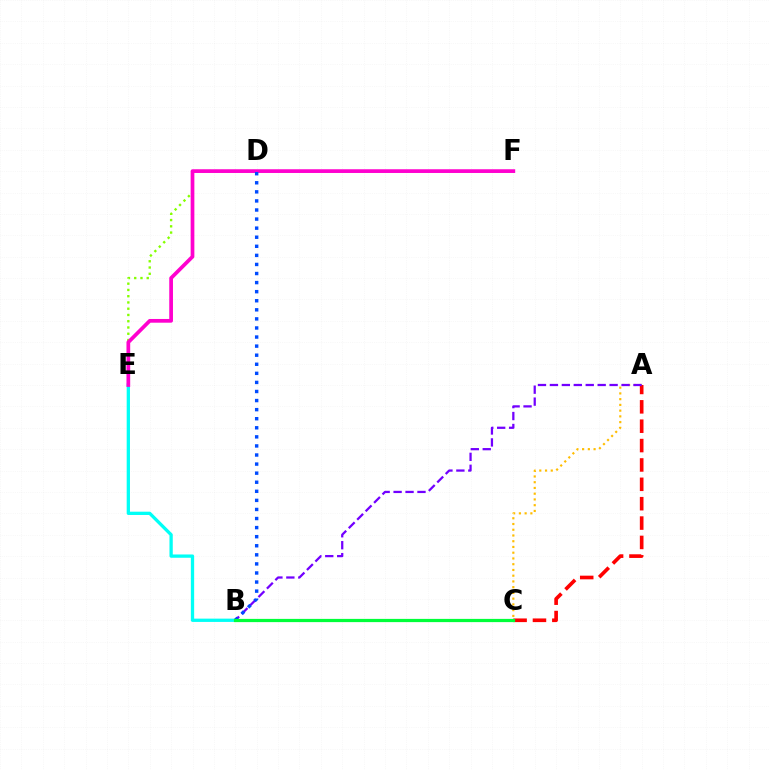{('B', 'E'): [{'color': '#00fff6', 'line_style': 'solid', 'thickness': 2.37}], ('D', 'E'): [{'color': '#84ff00', 'line_style': 'dotted', 'thickness': 1.7}], ('A', 'C'): [{'color': '#ffbd00', 'line_style': 'dotted', 'thickness': 1.56}, {'color': '#ff0000', 'line_style': 'dashed', 'thickness': 2.63}], ('A', 'B'): [{'color': '#7200ff', 'line_style': 'dashed', 'thickness': 1.62}], ('E', 'F'): [{'color': '#ff00cf', 'line_style': 'solid', 'thickness': 2.68}], ('B', 'D'): [{'color': '#004bff', 'line_style': 'dotted', 'thickness': 2.47}], ('B', 'C'): [{'color': '#00ff39', 'line_style': 'solid', 'thickness': 2.32}]}